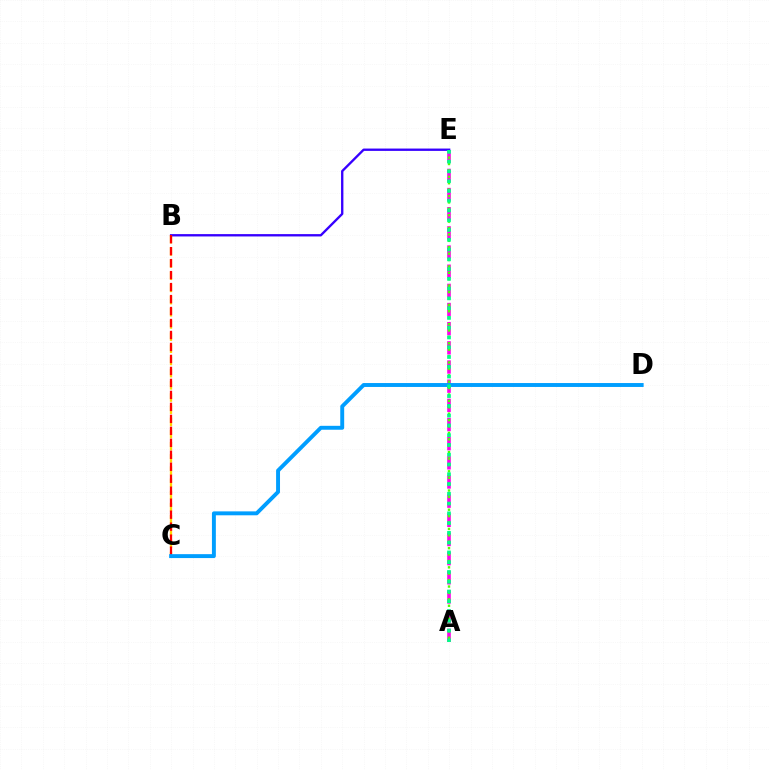{('B', 'C'): [{'color': '#ffd500', 'line_style': 'dashed', 'thickness': 1.65}, {'color': '#ff0000', 'line_style': 'dashed', 'thickness': 1.63}], ('A', 'E'): [{'color': '#ff00ed', 'line_style': 'dashed', 'thickness': 2.6}, {'color': '#4fff00', 'line_style': 'dotted', 'thickness': 1.74}, {'color': '#00ff86', 'line_style': 'dotted', 'thickness': 2.65}], ('B', 'E'): [{'color': '#3700ff', 'line_style': 'solid', 'thickness': 1.69}], ('C', 'D'): [{'color': '#009eff', 'line_style': 'solid', 'thickness': 2.82}]}